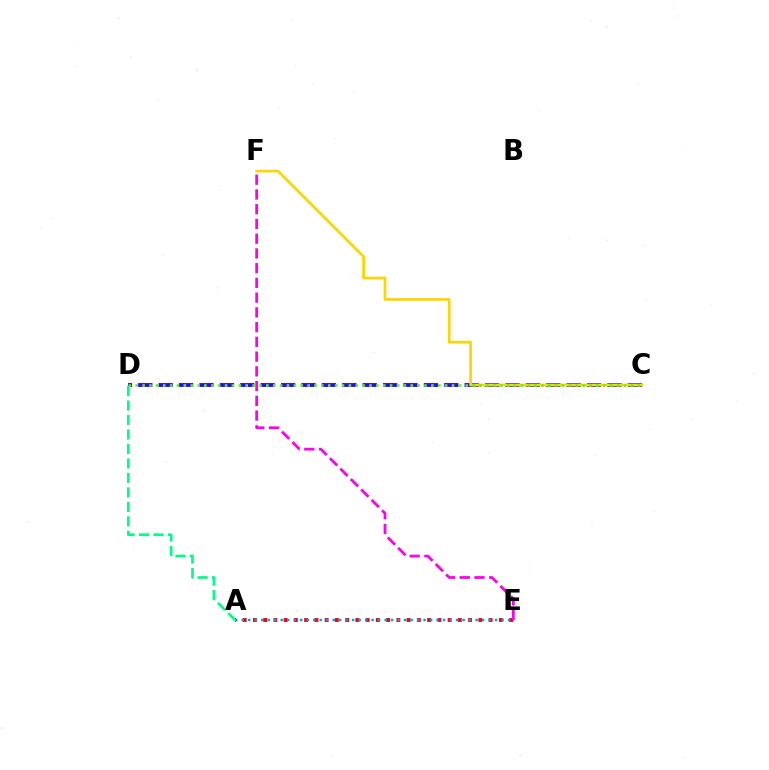{('A', 'E'): [{'color': '#ff0000', 'line_style': 'dotted', 'thickness': 2.78}, {'color': '#009eff', 'line_style': 'dotted', 'thickness': 1.77}], ('C', 'D'): [{'color': '#3700ff', 'line_style': 'dashed', 'thickness': 2.77}, {'color': '#4fff00', 'line_style': 'dotted', 'thickness': 1.87}], ('C', 'F'): [{'color': '#ffd500', 'line_style': 'solid', 'thickness': 1.98}], ('A', 'D'): [{'color': '#00ff86', 'line_style': 'dashed', 'thickness': 1.97}], ('E', 'F'): [{'color': '#ff00ed', 'line_style': 'dashed', 'thickness': 2.0}]}